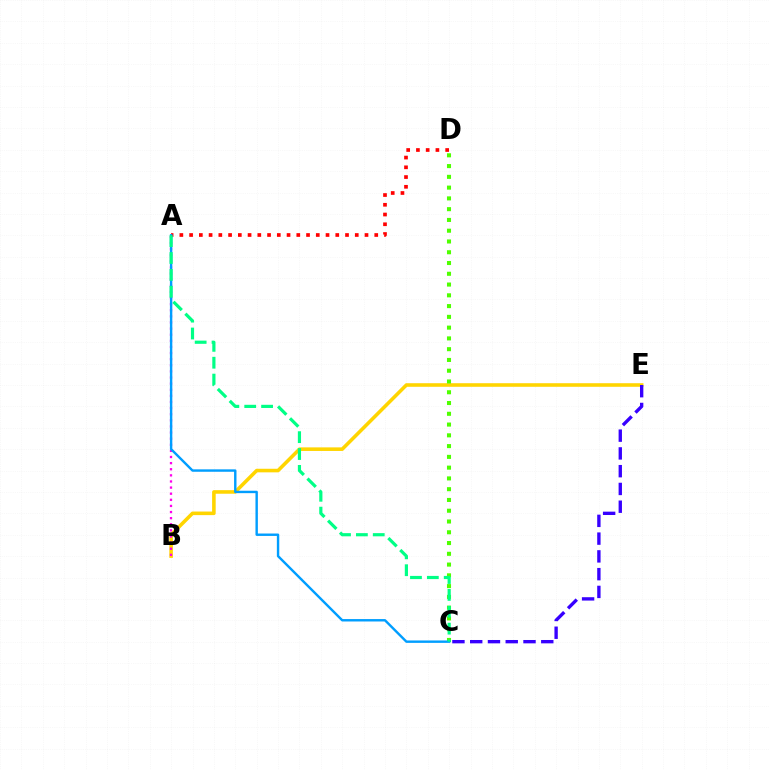{('B', 'E'): [{'color': '#ffd500', 'line_style': 'solid', 'thickness': 2.58}], ('A', 'B'): [{'color': '#ff00ed', 'line_style': 'dotted', 'thickness': 1.66}], ('C', 'D'): [{'color': '#4fff00', 'line_style': 'dotted', 'thickness': 2.93}], ('A', 'D'): [{'color': '#ff0000', 'line_style': 'dotted', 'thickness': 2.65}], ('A', 'C'): [{'color': '#009eff', 'line_style': 'solid', 'thickness': 1.74}, {'color': '#00ff86', 'line_style': 'dashed', 'thickness': 2.29}], ('C', 'E'): [{'color': '#3700ff', 'line_style': 'dashed', 'thickness': 2.41}]}